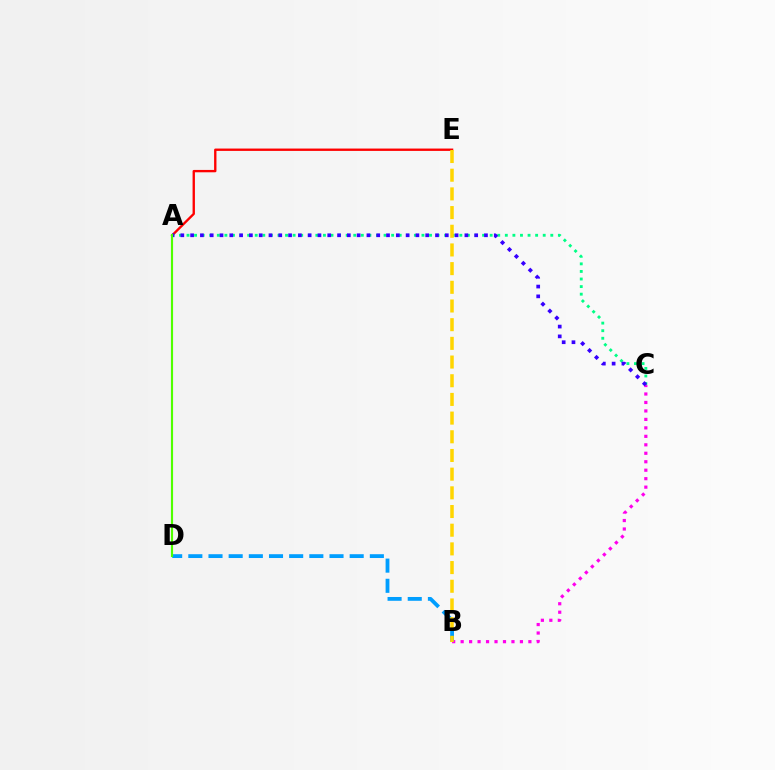{('B', 'C'): [{'color': '#ff00ed', 'line_style': 'dotted', 'thickness': 2.3}], ('A', 'E'): [{'color': '#ff0000', 'line_style': 'solid', 'thickness': 1.69}], ('A', 'C'): [{'color': '#00ff86', 'line_style': 'dotted', 'thickness': 2.06}, {'color': '#3700ff', 'line_style': 'dotted', 'thickness': 2.66}], ('B', 'D'): [{'color': '#009eff', 'line_style': 'dashed', 'thickness': 2.74}], ('B', 'E'): [{'color': '#ffd500', 'line_style': 'dashed', 'thickness': 2.54}], ('A', 'D'): [{'color': '#4fff00', 'line_style': 'solid', 'thickness': 1.54}]}